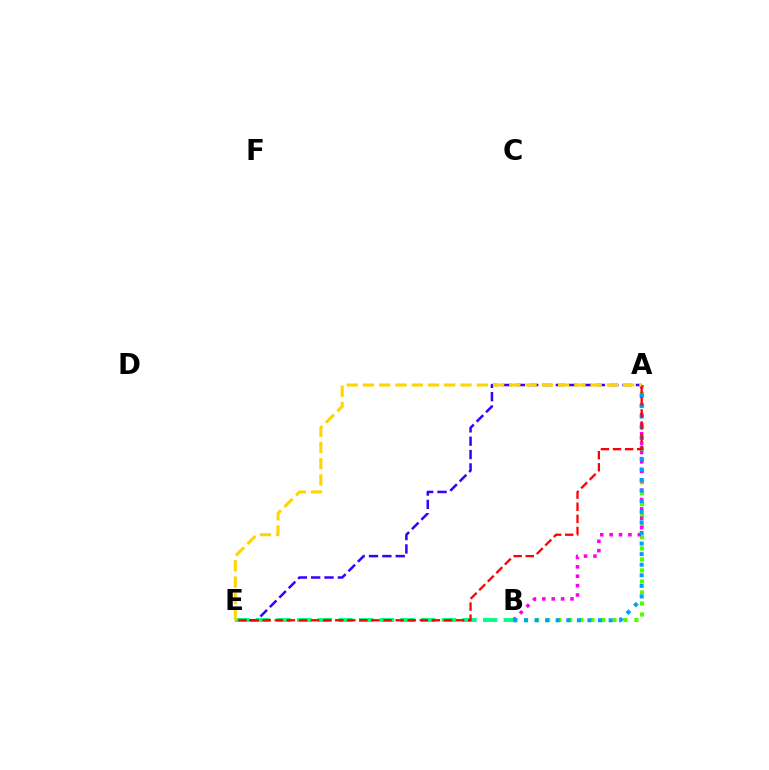{('A', 'B'): [{'color': '#4fff00', 'line_style': 'dotted', 'thickness': 3.0}, {'color': '#ff00ed', 'line_style': 'dotted', 'thickness': 2.55}, {'color': '#009eff', 'line_style': 'dotted', 'thickness': 2.88}], ('A', 'E'): [{'color': '#3700ff', 'line_style': 'dashed', 'thickness': 1.81}, {'color': '#ff0000', 'line_style': 'dashed', 'thickness': 1.64}, {'color': '#ffd500', 'line_style': 'dashed', 'thickness': 2.21}], ('B', 'E'): [{'color': '#00ff86', 'line_style': 'dashed', 'thickness': 2.81}]}